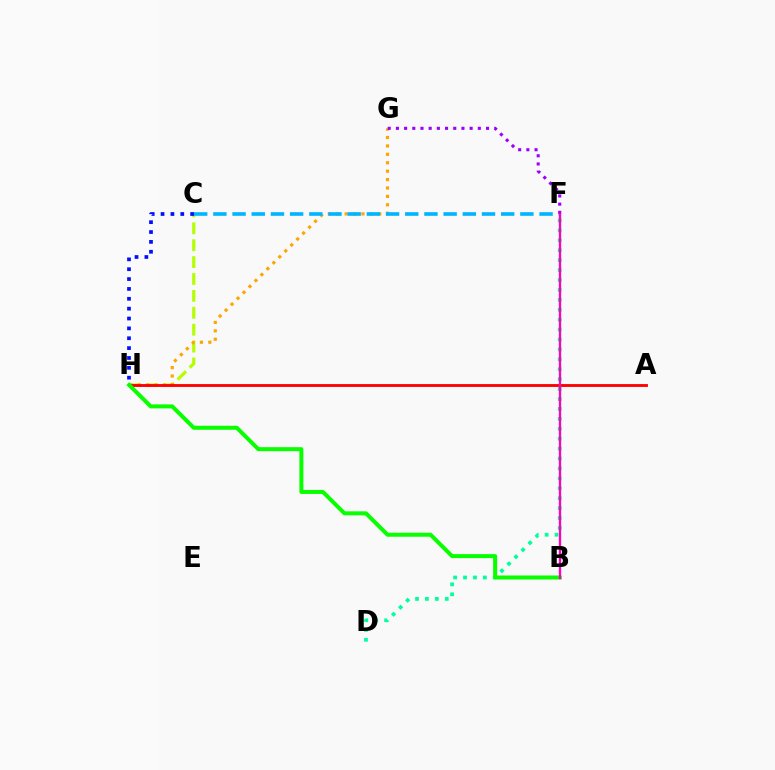{('C', 'H'): [{'color': '#b3ff00', 'line_style': 'dashed', 'thickness': 2.3}, {'color': '#0010ff', 'line_style': 'dotted', 'thickness': 2.68}], ('G', 'H'): [{'color': '#ffa500', 'line_style': 'dotted', 'thickness': 2.28}], ('D', 'F'): [{'color': '#00ff9d', 'line_style': 'dotted', 'thickness': 2.7}], ('C', 'F'): [{'color': '#00b5ff', 'line_style': 'dashed', 'thickness': 2.61}], ('F', 'G'): [{'color': '#9b00ff', 'line_style': 'dotted', 'thickness': 2.23}], ('A', 'H'): [{'color': '#ff0000', 'line_style': 'solid', 'thickness': 2.06}], ('B', 'H'): [{'color': '#08ff00', 'line_style': 'solid', 'thickness': 2.88}], ('B', 'F'): [{'color': '#ff00bd', 'line_style': 'solid', 'thickness': 1.68}]}